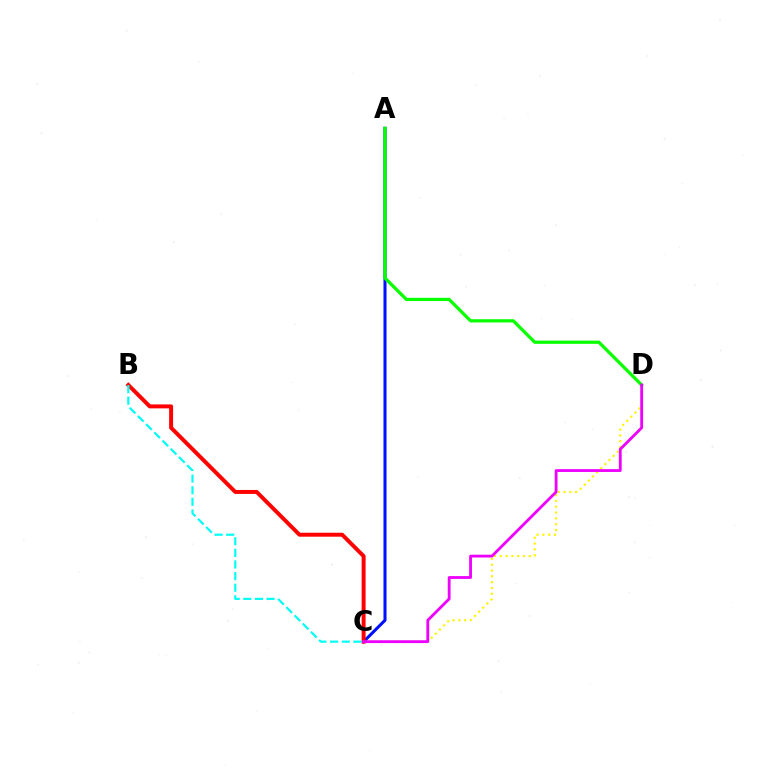{('C', 'D'): [{'color': '#fcf500', 'line_style': 'dotted', 'thickness': 1.58}, {'color': '#ee00ff', 'line_style': 'solid', 'thickness': 2.02}], ('A', 'C'): [{'color': '#0010ff', 'line_style': 'solid', 'thickness': 2.19}], ('A', 'D'): [{'color': '#08ff00', 'line_style': 'solid', 'thickness': 2.33}], ('B', 'C'): [{'color': '#ff0000', 'line_style': 'solid', 'thickness': 2.85}, {'color': '#00fff6', 'line_style': 'dashed', 'thickness': 1.58}]}